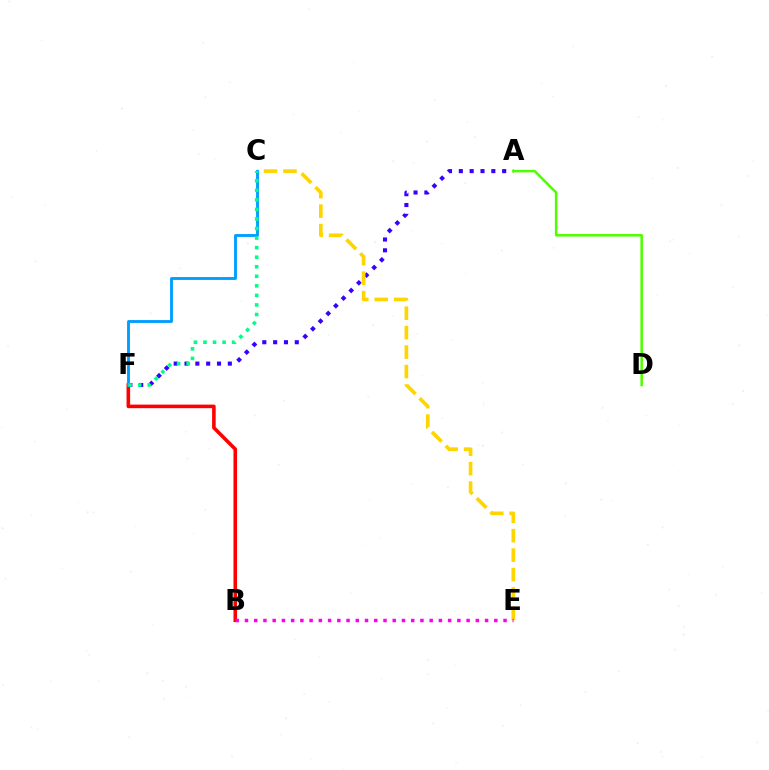{('A', 'F'): [{'color': '#3700ff', 'line_style': 'dotted', 'thickness': 2.94}], ('C', 'E'): [{'color': '#ffd500', 'line_style': 'dashed', 'thickness': 2.64}], ('B', 'F'): [{'color': '#ff0000', 'line_style': 'solid', 'thickness': 2.58}], ('A', 'D'): [{'color': '#4fff00', 'line_style': 'solid', 'thickness': 1.81}], ('C', 'F'): [{'color': '#009eff', 'line_style': 'solid', 'thickness': 2.06}, {'color': '#00ff86', 'line_style': 'dotted', 'thickness': 2.6}], ('B', 'E'): [{'color': '#ff00ed', 'line_style': 'dotted', 'thickness': 2.51}]}